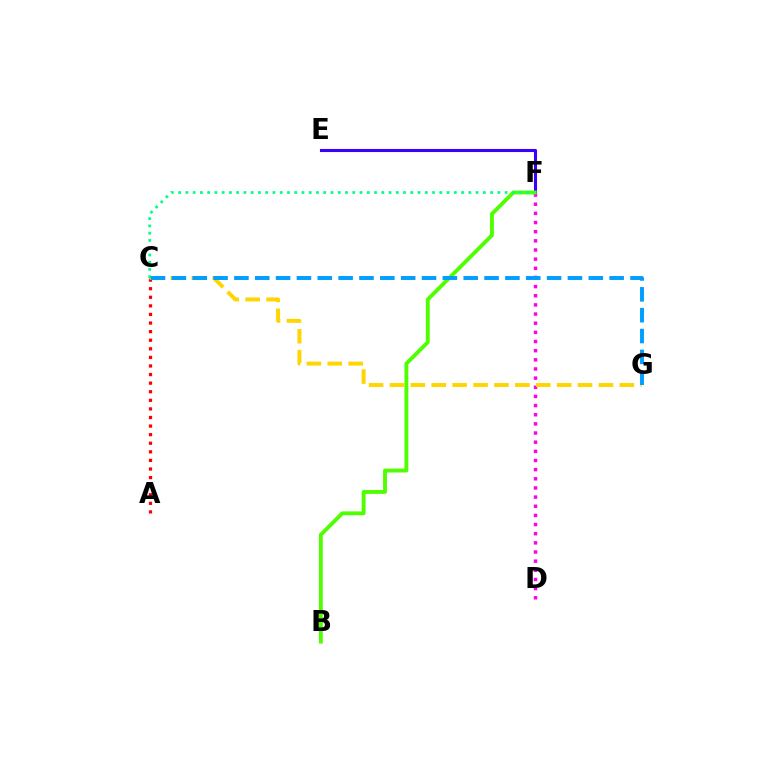{('E', 'F'): [{'color': '#3700ff', 'line_style': 'solid', 'thickness': 2.22}], ('D', 'F'): [{'color': '#ff00ed', 'line_style': 'dotted', 'thickness': 2.49}], ('B', 'F'): [{'color': '#4fff00', 'line_style': 'solid', 'thickness': 2.78}], ('A', 'C'): [{'color': '#ff0000', 'line_style': 'dotted', 'thickness': 2.33}], ('C', 'G'): [{'color': '#ffd500', 'line_style': 'dashed', 'thickness': 2.84}, {'color': '#009eff', 'line_style': 'dashed', 'thickness': 2.83}], ('C', 'F'): [{'color': '#00ff86', 'line_style': 'dotted', 'thickness': 1.97}]}